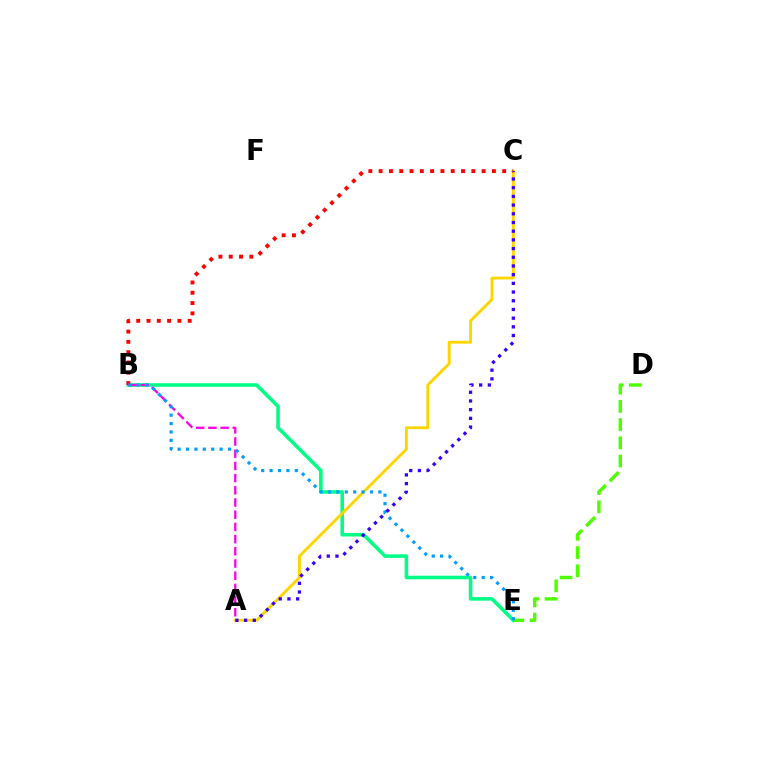{('B', 'E'): [{'color': '#00ff86', 'line_style': 'solid', 'thickness': 2.57}, {'color': '#009eff', 'line_style': 'dotted', 'thickness': 2.28}], ('A', 'C'): [{'color': '#ffd500', 'line_style': 'solid', 'thickness': 2.06}, {'color': '#3700ff', 'line_style': 'dotted', 'thickness': 2.36}], ('A', 'B'): [{'color': '#ff00ed', 'line_style': 'dashed', 'thickness': 1.66}], ('B', 'C'): [{'color': '#ff0000', 'line_style': 'dotted', 'thickness': 2.8}], ('D', 'E'): [{'color': '#4fff00', 'line_style': 'dashed', 'thickness': 2.47}]}